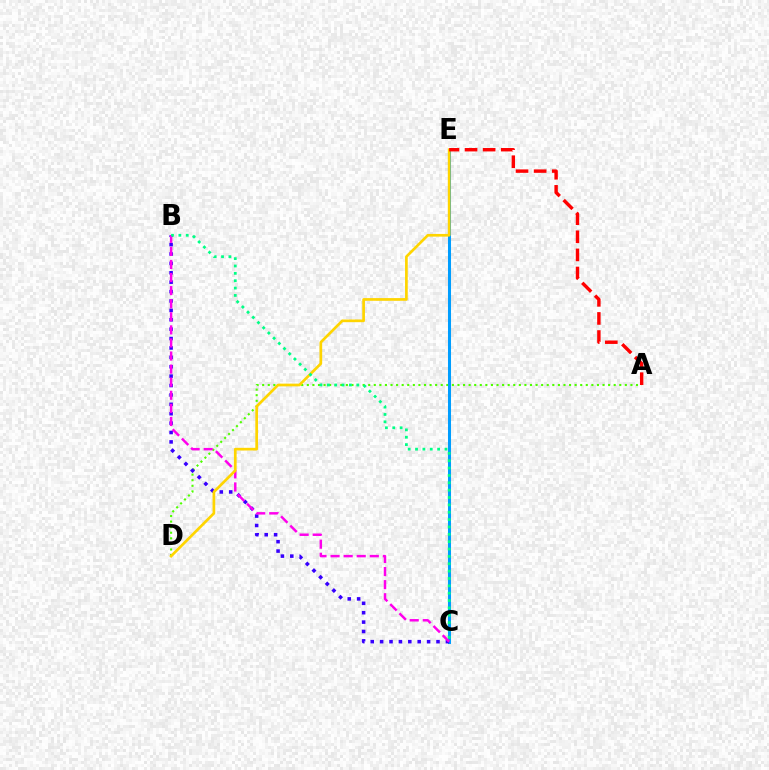{('A', 'D'): [{'color': '#4fff00', 'line_style': 'dotted', 'thickness': 1.52}], ('C', 'E'): [{'color': '#009eff', 'line_style': 'solid', 'thickness': 2.19}], ('B', 'C'): [{'color': '#3700ff', 'line_style': 'dotted', 'thickness': 2.55}, {'color': '#ff00ed', 'line_style': 'dashed', 'thickness': 1.78}, {'color': '#00ff86', 'line_style': 'dotted', 'thickness': 2.0}], ('D', 'E'): [{'color': '#ffd500', 'line_style': 'solid', 'thickness': 1.94}], ('A', 'E'): [{'color': '#ff0000', 'line_style': 'dashed', 'thickness': 2.46}]}